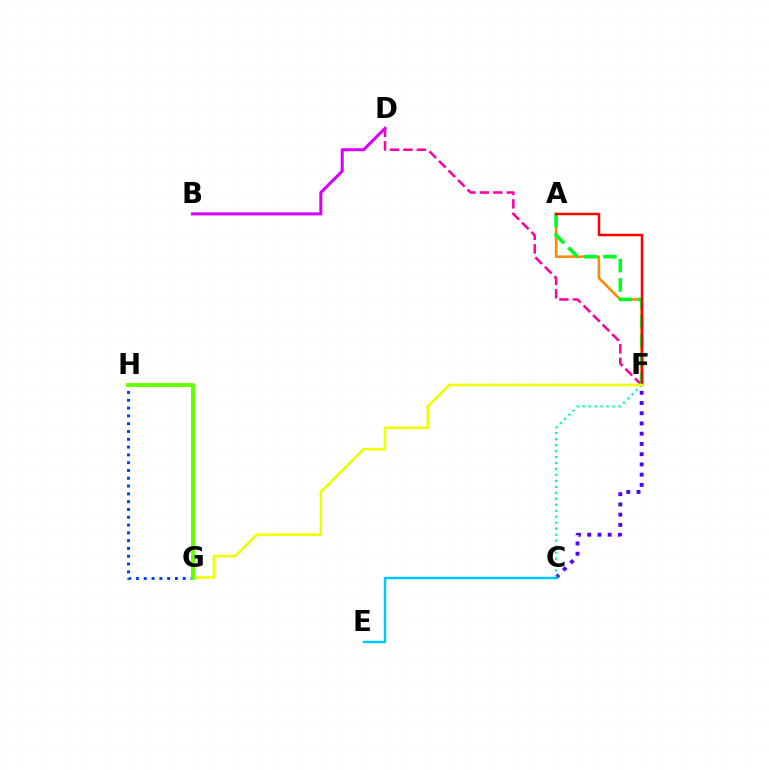{('C', 'F'): [{'color': '#4f00ff', 'line_style': 'dotted', 'thickness': 2.78}, {'color': '#00ffaf', 'line_style': 'dotted', 'thickness': 1.62}], ('A', 'F'): [{'color': '#ff8800', 'line_style': 'solid', 'thickness': 1.84}, {'color': '#00ff27', 'line_style': 'dashed', 'thickness': 2.63}, {'color': '#ff0000', 'line_style': 'solid', 'thickness': 1.8}], ('D', 'F'): [{'color': '#ff00a0', 'line_style': 'dashed', 'thickness': 1.83}], ('G', 'H'): [{'color': '#003fff', 'line_style': 'dotted', 'thickness': 2.12}, {'color': '#66ff00', 'line_style': 'solid', 'thickness': 2.84}], ('B', 'D'): [{'color': '#d600ff', 'line_style': 'solid', 'thickness': 2.2}], ('C', 'E'): [{'color': '#00c7ff', 'line_style': 'solid', 'thickness': 1.76}], ('F', 'G'): [{'color': '#eeff00', 'line_style': 'solid', 'thickness': 1.88}]}